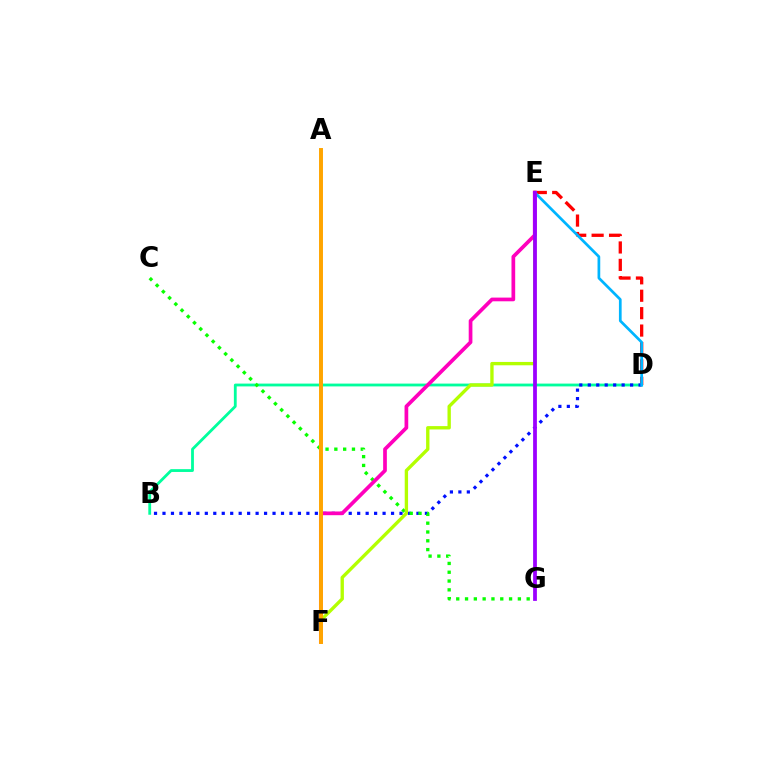{('D', 'E'): [{'color': '#ff0000', 'line_style': 'dashed', 'thickness': 2.37}, {'color': '#00b5ff', 'line_style': 'solid', 'thickness': 1.95}], ('B', 'D'): [{'color': '#00ff9d', 'line_style': 'solid', 'thickness': 2.02}, {'color': '#0010ff', 'line_style': 'dotted', 'thickness': 2.3}], ('C', 'G'): [{'color': '#08ff00', 'line_style': 'dotted', 'thickness': 2.39}], ('E', 'F'): [{'color': '#b3ff00', 'line_style': 'solid', 'thickness': 2.41}, {'color': '#ff00bd', 'line_style': 'solid', 'thickness': 2.67}], ('E', 'G'): [{'color': '#9b00ff', 'line_style': 'solid', 'thickness': 2.71}], ('A', 'F'): [{'color': '#ffa500', 'line_style': 'solid', 'thickness': 2.83}]}